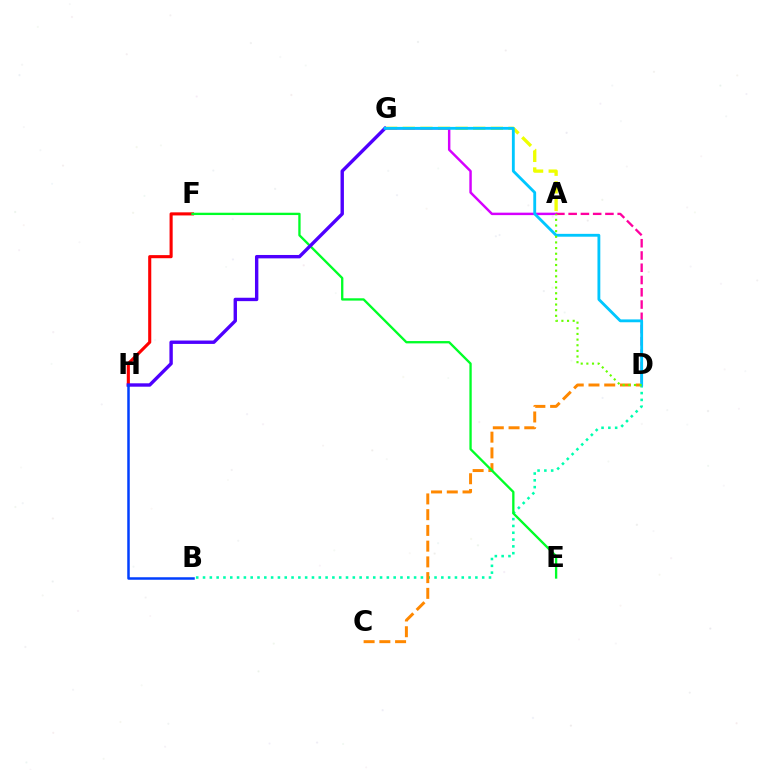{('F', 'H'): [{'color': '#ff0000', 'line_style': 'solid', 'thickness': 2.23}], ('A', 'G'): [{'color': '#eeff00', 'line_style': 'dashed', 'thickness': 2.39}, {'color': '#d600ff', 'line_style': 'solid', 'thickness': 1.76}], ('B', 'D'): [{'color': '#00ffaf', 'line_style': 'dotted', 'thickness': 1.85}], ('C', 'D'): [{'color': '#ff8800', 'line_style': 'dashed', 'thickness': 2.14}], ('A', 'D'): [{'color': '#ff00a0', 'line_style': 'dashed', 'thickness': 1.67}, {'color': '#66ff00', 'line_style': 'dotted', 'thickness': 1.53}], ('E', 'F'): [{'color': '#00ff27', 'line_style': 'solid', 'thickness': 1.67}], ('G', 'H'): [{'color': '#4f00ff', 'line_style': 'solid', 'thickness': 2.44}], ('B', 'H'): [{'color': '#003fff', 'line_style': 'solid', 'thickness': 1.8}], ('D', 'G'): [{'color': '#00c7ff', 'line_style': 'solid', 'thickness': 2.05}]}